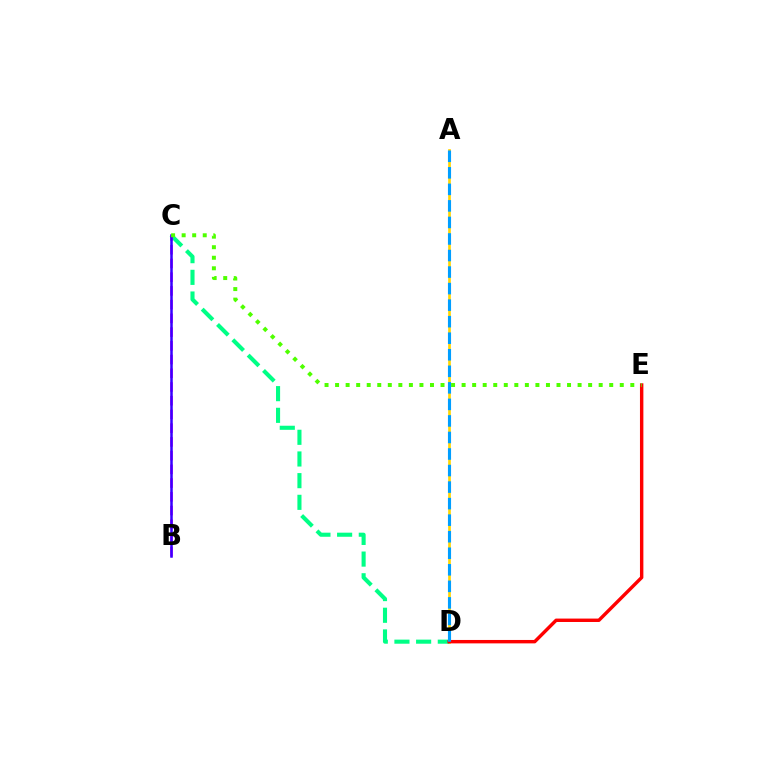{('A', 'D'): [{'color': '#ffd500', 'line_style': 'solid', 'thickness': 1.92}, {'color': '#009eff', 'line_style': 'dashed', 'thickness': 2.25}], ('C', 'D'): [{'color': '#00ff86', 'line_style': 'dashed', 'thickness': 2.94}], ('B', 'C'): [{'color': '#ff00ed', 'line_style': 'dashed', 'thickness': 1.86}, {'color': '#3700ff', 'line_style': 'solid', 'thickness': 1.8}], ('D', 'E'): [{'color': '#ff0000', 'line_style': 'solid', 'thickness': 2.46}], ('C', 'E'): [{'color': '#4fff00', 'line_style': 'dotted', 'thickness': 2.86}]}